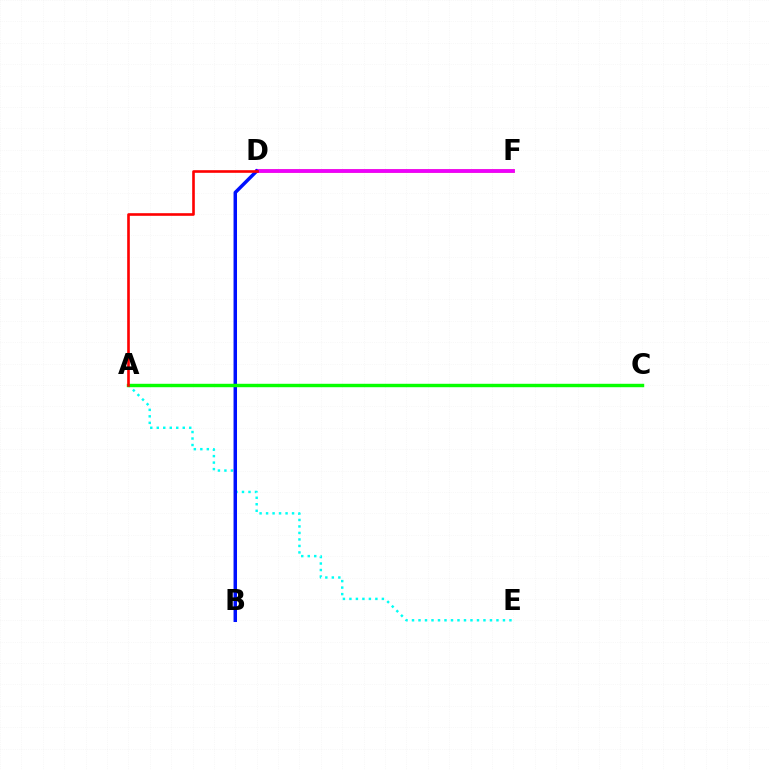{('D', 'F'): [{'color': '#fcf500', 'line_style': 'solid', 'thickness': 2.71}, {'color': '#ee00ff', 'line_style': 'solid', 'thickness': 2.75}], ('A', 'E'): [{'color': '#00fff6', 'line_style': 'dotted', 'thickness': 1.76}], ('B', 'D'): [{'color': '#0010ff', 'line_style': 'solid', 'thickness': 2.5}], ('A', 'C'): [{'color': '#08ff00', 'line_style': 'solid', 'thickness': 2.46}], ('A', 'D'): [{'color': '#ff0000', 'line_style': 'solid', 'thickness': 1.89}]}